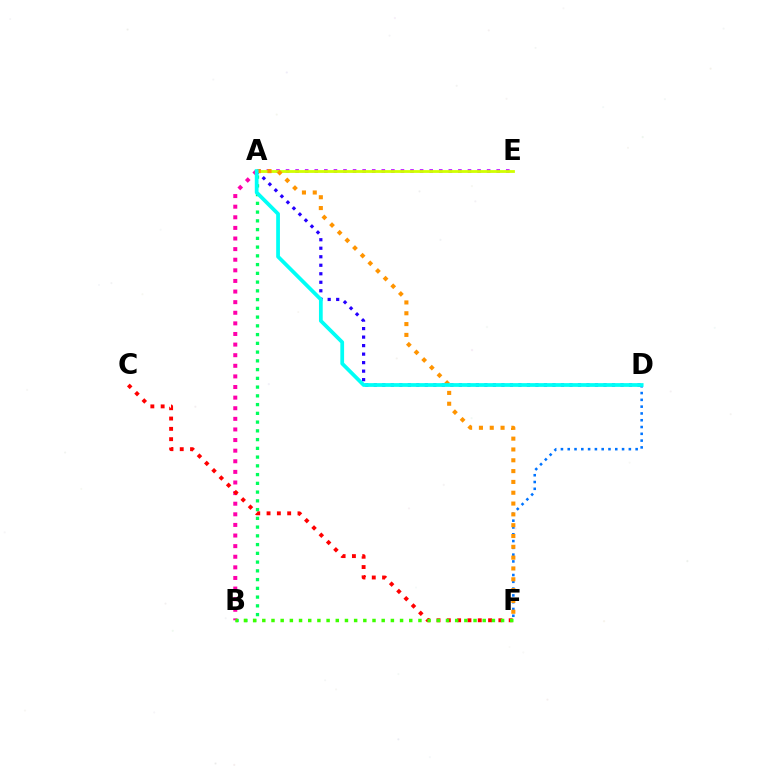{('D', 'F'): [{'color': '#0074ff', 'line_style': 'dotted', 'thickness': 1.85}], ('A', 'B'): [{'color': '#00ff5c', 'line_style': 'dotted', 'thickness': 2.38}, {'color': '#ff00ac', 'line_style': 'dotted', 'thickness': 2.88}], ('A', 'E'): [{'color': '#b900ff', 'line_style': 'dotted', 'thickness': 2.6}, {'color': '#d1ff00', 'line_style': 'solid', 'thickness': 2.01}], ('A', 'D'): [{'color': '#2500ff', 'line_style': 'dotted', 'thickness': 2.31}, {'color': '#00fff6', 'line_style': 'solid', 'thickness': 2.7}], ('C', 'F'): [{'color': '#ff0000', 'line_style': 'dotted', 'thickness': 2.8}], ('B', 'F'): [{'color': '#3dff00', 'line_style': 'dotted', 'thickness': 2.5}], ('A', 'F'): [{'color': '#ff9400', 'line_style': 'dotted', 'thickness': 2.94}]}